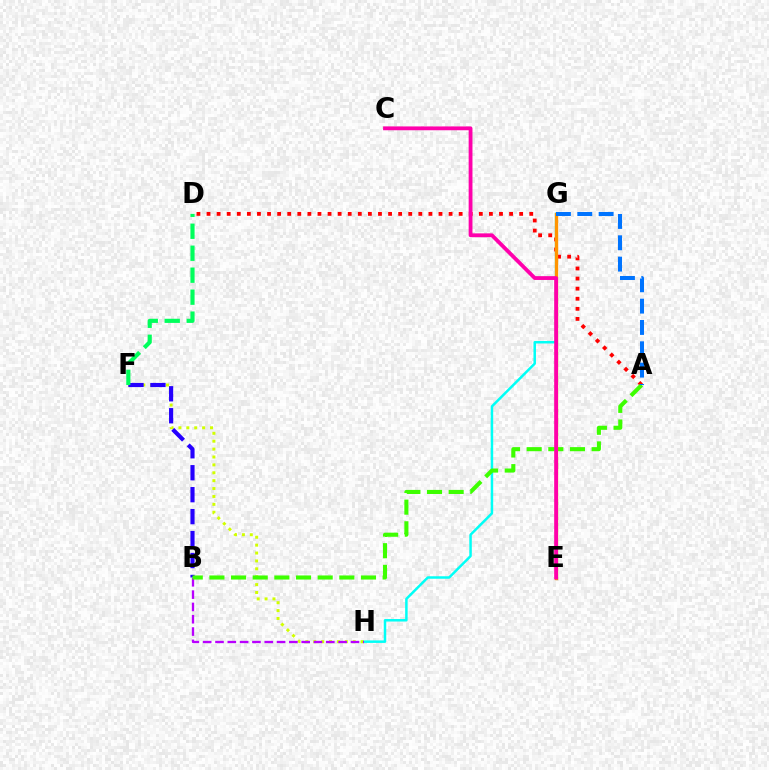{('G', 'H'): [{'color': '#00fff6', 'line_style': 'solid', 'thickness': 1.8}], ('F', 'H'): [{'color': '#d1ff00', 'line_style': 'dotted', 'thickness': 2.14}], ('B', 'H'): [{'color': '#b900ff', 'line_style': 'dashed', 'thickness': 1.67}], ('B', 'F'): [{'color': '#2500ff', 'line_style': 'dashed', 'thickness': 2.98}], ('A', 'D'): [{'color': '#ff0000', 'line_style': 'dotted', 'thickness': 2.74}], ('A', 'B'): [{'color': '#3dff00', 'line_style': 'dashed', 'thickness': 2.94}], ('E', 'G'): [{'color': '#ff9400', 'line_style': 'solid', 'thickness': 2.4}], ('C', 'E'): [{'color': '#ff00ac', 'line_style': 'solid', 'thickness': 2.75}], ('D', 'F'): [{'color': '#00ff5c', 'line_style': 'dashed', 'thickness': 2.98}], ('A', 'G'): [{'color': '#0074ff', 'line_style': 'dashed', 'thickness': 2.9}]}